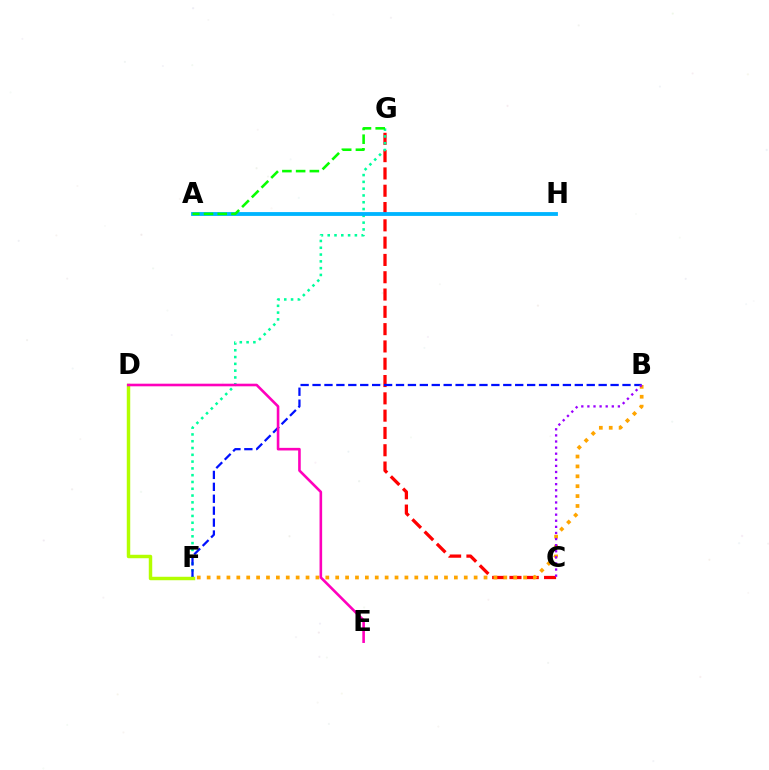{('C', 'G'): [{'color': '#ff0000', 'line_style': 'dashed', 'thickness': 2.35}], ('F', 'G'): [{'color': '#00ff9d', 'line_style': 'dotted', 'thickness': 1.85}], ('B', 'F'): [{'color': '#0010ff', 'line_style': 'dashed', 'thickness': 1.62}, {'color': '#ffa500', 'line_style': 'dotted', 'thickness': 2.69}], ('D', 'F'): [{'color': '#b3ff00', 'line_style': 'solid', 'thickness': 2.49}], ('A', 'H'): [{'color': '#00b5ff', 'line_style': 'solid', 'thickness': 2.76}], ('B', 'C'): [{'color': '#9b00ff', 'line_style': 'dotted', 'thickness': 1.66}], ('D', 'E'): [{'color': '#ff00bd', 'line_style': 'solid', 'thickness': 1.88}], ('A', 'G'): [{'color': '#08ff00', 'line_style': 'dashed', 'thickness': 1.86}]}